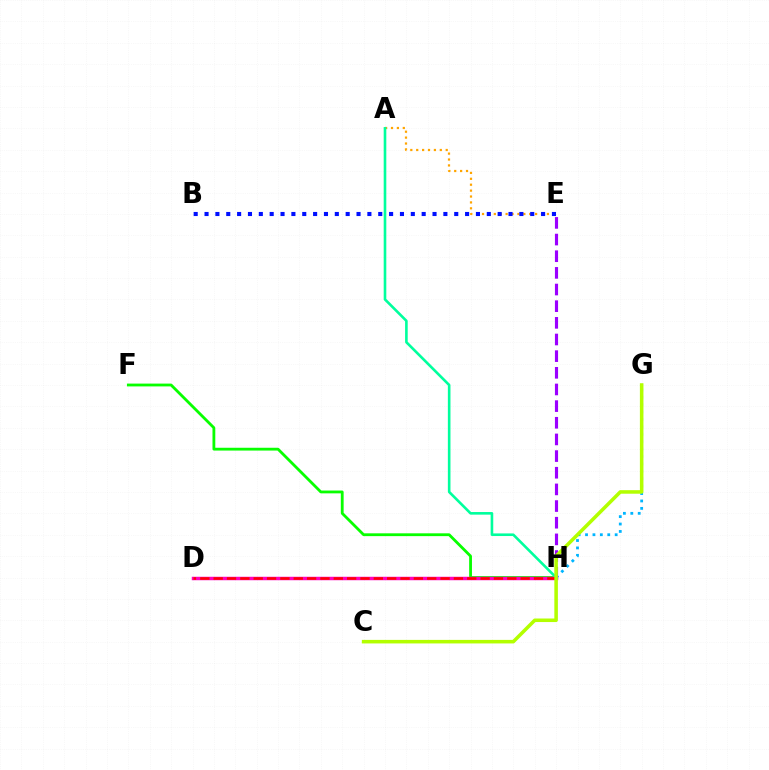{('F', 'H'): [{'color': '#08ff00', 'line_style': 'solid', 'thickness': 2.02}], ('A', 'E'): [{'color': '#ffa500', 'line_style': 'dotted', 'thickness': 1.6}], ('A', 'H'): [{'color': '#00ff9d', 'line_style': 'solid', 'thickness': 1.88}], ('D', 'H'): [{'color': '#ff00bd', 'line_style': 'solid', 'thickness': 2.49}, {'color': '#ff0000', 'line_style': 'dashed', 'thickness': 1.81}], ('G', 'H'): [{'color': '#00b5ff', 'line_style': 'dotted', 'thickness': 2.01}], ('E', 'H'): [{'color': '#9b00ff', 'line_style': 'dashed', 'thickness': 2.26}], ('B', 'E'): [{'color': '#0010ff', 'line_style': 'dotted', 'thickness': 2.95}], ('C', 'G'): [{'color': '#b3ff00', 'line_style': 'solid', 'thickness': 2.55}]}